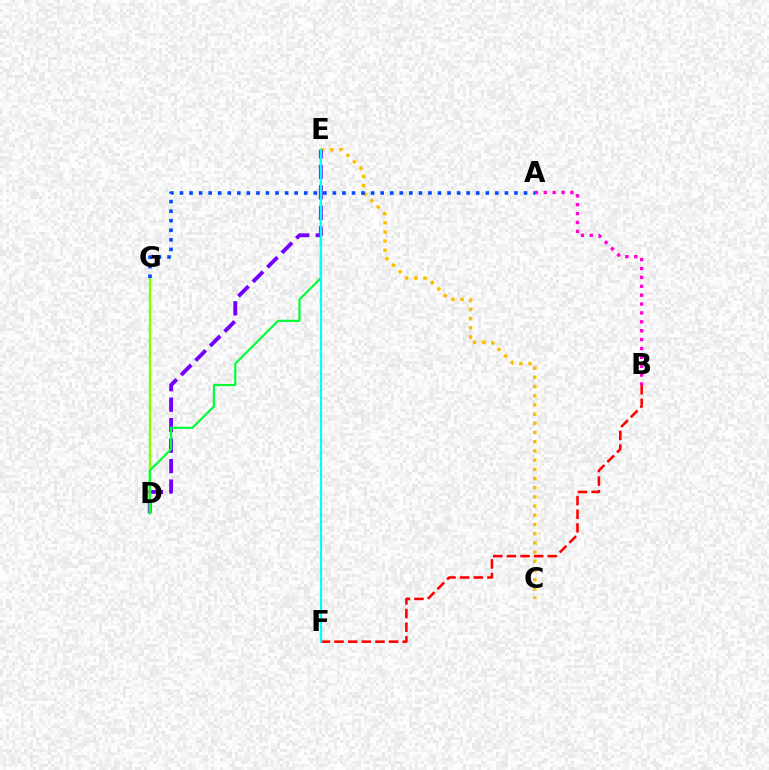{('C', 'E'): [{'color': '#ffbd00', 'line_style': 'dotted', 'thickness': 2.5}], ('B', 'F'): [{'color': '#ff0000', 'line_style': 'dashed', 'thickness': 1.85}], ('D', 'E'): [{'color': '#7200ff', 'line_style': 'dashed', 'thickness': 2.78}, {'color': '#00ff39', 'line_style': 'solid', 'thickness': 1.57}], ('D', 'G'): [{'color': '#84ff00', 'line_style': 'solid', 'thickness': 1.71}], ('A', 'B'): [{'color': '#ff00cf', 'line_style': 'dotted', 'thickness': 2.41}], ('A', 'G'): [{'color': '#004bff', 'line_style': 'dotted', 'thickness': 2.6}], ('E', 'F'): [{'color': '#00fff6', 'line_style': 'solid', 'thickness': 1.57}]}